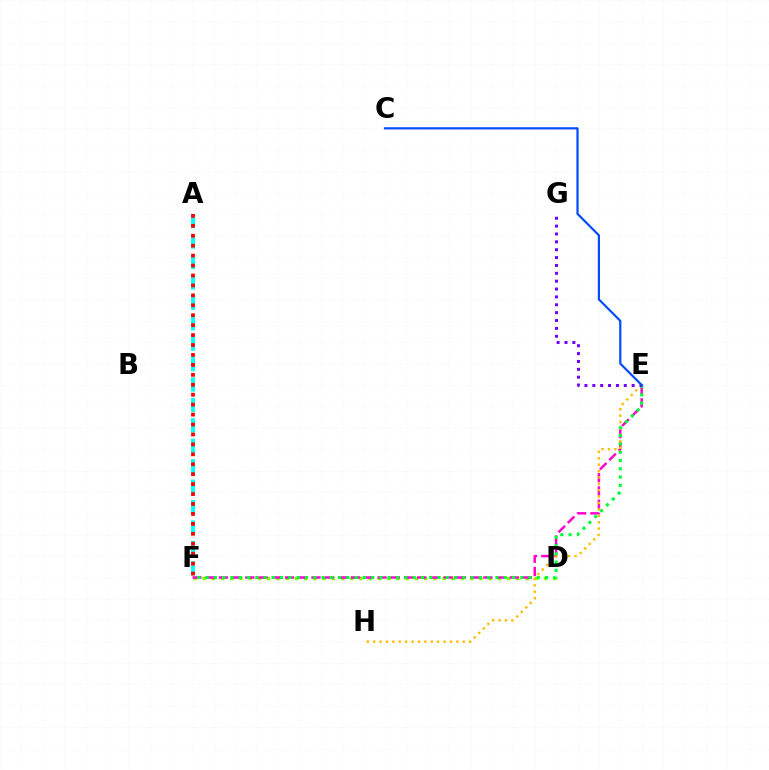{('D', 'F'): [{'color': '#84ff00', 'line_style': 'dotted', 'thickness': 2.51}], ('E', 'F'): [{'color': '#ff00cf', 'line_style': 'dashed', 'thickness': 1.8}, {'color': '#00ff39', 'line_style': 'dotted', 'thickness': 2.25}], ('E', 'H'): [{'color': '#ffbd00', 'line_style': 'dotted', 'thickness': 1.74}], ('A', 'F'): [{'color': '#00fff6', 'line_style': 'dashed', 'thickness': 2.77}, {'color': '#ff0000', 'line_style': 'dotted', 'thickness': 2.7}], ('E', 'G'): [{'color': '#7200ff', 'line_style': 'dotted', 'thickness': 2.14}], ('C', 'E'): [{'color': '#004bff', 'line_style': 'solid', 'thickness': 1.58}]}